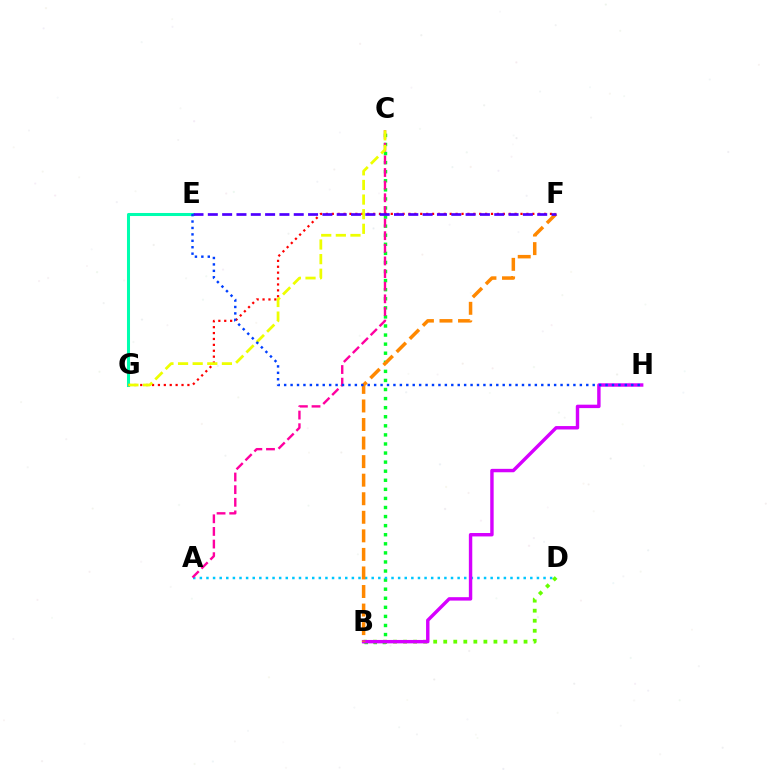{('B', 'C'): [{'color': '#00ff27', 'line_style': 'dotted', 'thickness': 2.47}], ('A', 'D'): [{'color': '#00c7ff', 'line_style': 'dotted', 'thickness': 1.8}], ('E', 'G'): [{'color': '#00ffaf', 'line_style': 'solid', 'thickness': 2.19}], ('A', 'C'): [{'color': '#ff00a0', 'line_style': 'dashed', 'thickness': 1.72}], ('B', 'D'): [{'color': '#66ff00', 'line_style': 'dotted', 'thickness': 2.73}], ('B', 'H'): [{'color': '#d600ff', 'line_style': 'solid', 'thickness': 2.46}], ('B', 'F'): [{'color': '#ff8800', 'line_style': 'dashed', 'thickness': 2.52}], ('F', 'G'): [{'color': '#ff0000', 'line_style': 'dotted', 'thickness': 1.6}], ('E', 'F'): [{'color': '#4f00ff', 'line_style': 'dashed', 'thickness': 1.95}], ('C', 'G'): [{'color': '#eeff00', 'line_style': 'dashed', 'thickness': 1.99}], ('E', 'H'): [{'color': '#003fff', 'line_style': 'dotted', 'thickness': 1.75}]}